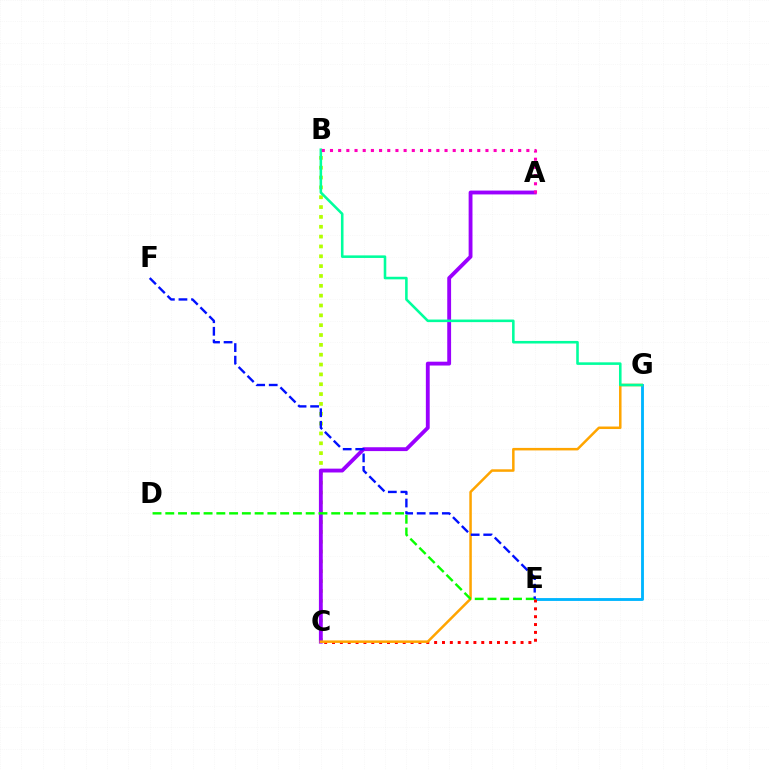{('E', 'G'): [{'color': '#00b5ff', 'line_style': 'solid', 'thickness': 2.06}], ('B', 'C'): [{'color': '#b3ff00', 'line_style': 'dotted', 'thickness': 2.67}], ('A', 'C'): [{'color': '#9b00ff', 'line_style': 'solid', 'thickness': 2.77}], ('C', 'E'): [{'color': '#ff0000', 'line_style': 'dotted', 'thickness': 2.13}], ('C', 'G'): [{'color': '#ffa500', 'line_style': 'solid', 'thickness': 1.81}], ('B', 'G'): [{'color': '#00ff9d', 'line_style': 'solid', 'thickness': 1.85}], ('A', 'B'): [{'color': '#ff00bd', 'line_style': 'dotted', 'thickness': 2.22}], ('D', 'E'): [{'color': '#08ff00', 'line_style': 'dashed', 'thickness': 1.73}], ('E', 'F'): [{'color': '#0010ff', 'line_style': 'dashed', 'thickness': 1.71}]}